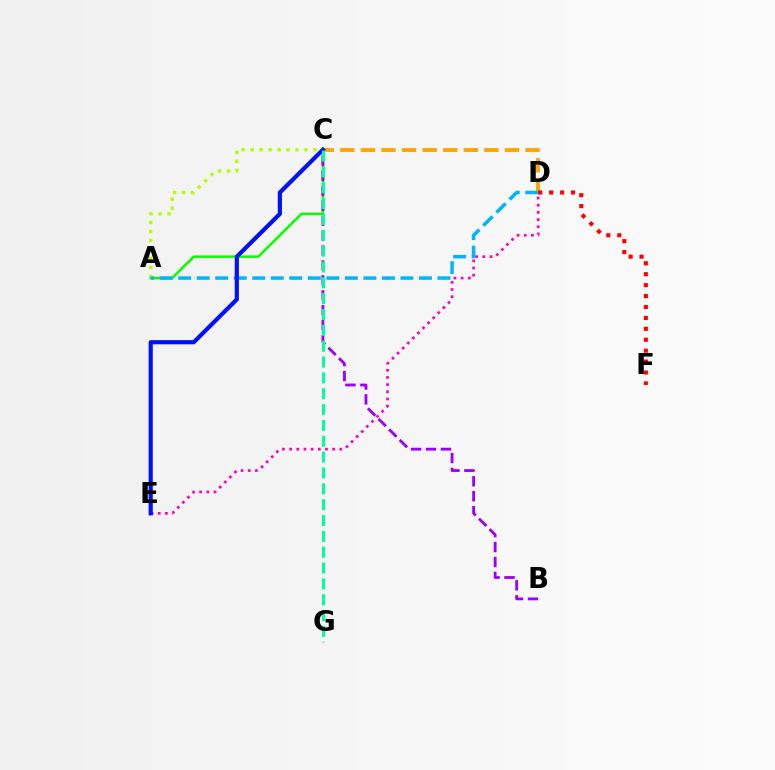{('A', 'C'): [{'color': '#08ff00', 'line_style': 'solid', 'thickness': 1.82}, {'color': '#b3ff00', 'line_style': 'dotted', 'thickness': 2.44}], ('B', 'C'): [{'color': '#9b00ff', 'line_style': 'dashed', 'thickness': 2.03}], ('C', 'D'): [{'color': '#ffa500', 'line_style': 'dashed', 'thickness': 2.8}], ('A', 'D'): [{'color': '#00b5ff', 'line_style': 'dashed', 'thickness': 2.52}], ('D', 'E'): [{'color': '#ff00bd', 'line_style': 'dotted', 'thickness': 1.95}], ('C', 'E'): [{'color': '#0010ff', 'line_style': 'solid', 'thickness': 3.0}], ('C', 'G'): [{'color': '#00ff9d', 'line_style': 'dashed', 'thickness': 2.15}], ('D', 'F'): [{'color': '#ff0000', 'line_style': 'dotted', 'thickness': 2.97}]}